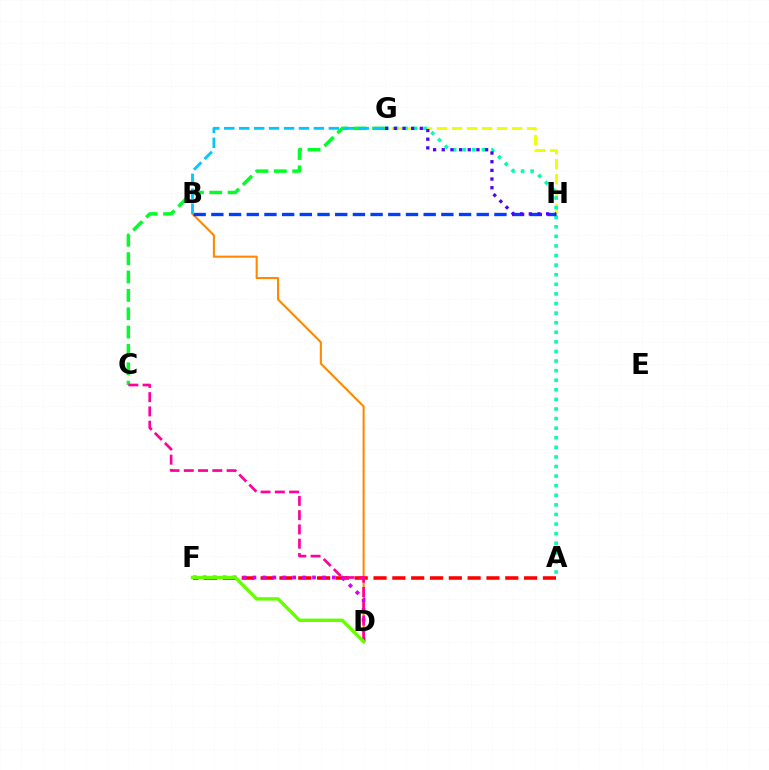{('G', 'H'): [{'color': '#eeff00', 'line_style': 'dashed', 'thickness': 2.04}, {'color': '#4f00ff', 'line_style': 'dotted', 'thickness': 2.35}], ('A', 'G'): [{'color': '#00ffaf', 'line_style': 'dotted', 'thickness': 2.61}], ('B', 'D'): [{'color': '#ff8800', 'line_style': 'solid', 'thickness': 1.5}], ('A', 'F'): [{'color': '#ff0000', 'line_style': 'dashed', 'thickness': 2.56}], ('C', 'G'): [{'color': '#00ff27', 'line_style': 'dashed', 'thickness': 2.49}], ('D', 'F'): [{'color': '#d600ff', 'line_style': 'dotted', 'thickness': 2.7}, {'color': '#66ff00', 'line_style': 'solid', 'thickness': 2.44}], ('C', 'D'): [{'color': '#ff00a0', 'line_style': 'dashed', 'thickness': 1.94}], ('B', 'H'): [{'color': '#003fff', 'line_style': 'dashed', 'thickness': 2.4}], ('B', 'G'): [{'color': '#00c7ff', 'line_style': 'dashed', 'thickness': 2.03}]}